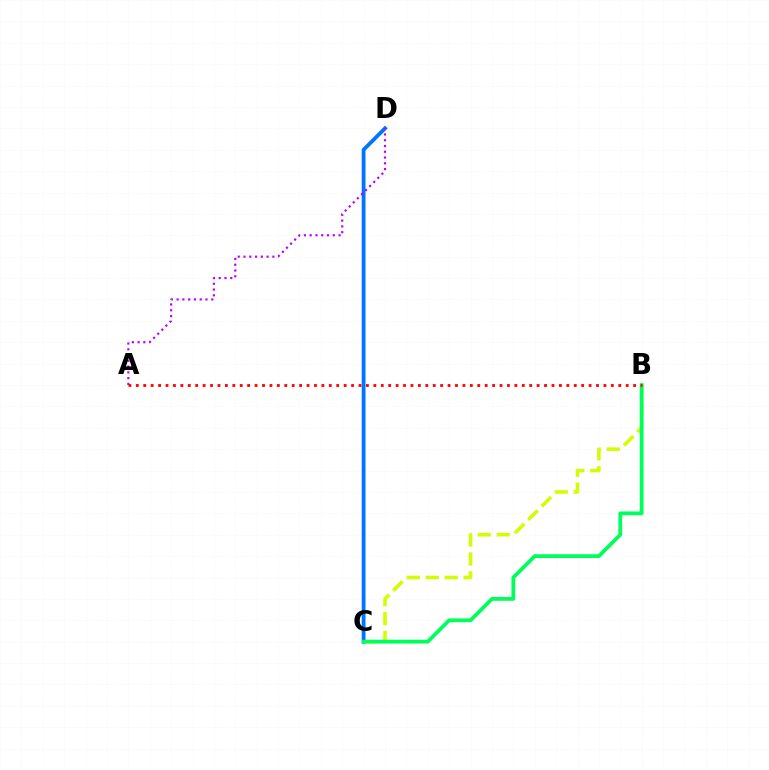{('B', 'C'): [{'color': '#d1ff00', 'line_style': 'dashed', 'thickness': 2.57}, {'color': '#00ff5c', 'line_style': 'solid', 'thickness': 2.72}], ('C', 'D'): [{'color': '#0074ff', 'line_style': 'solid', 'thickness': 2.74}], ('A', 'D'): [{'color': '#b900ff', 'line_style': 'dotted', 'thickness': 1.57}], ('A', 'B'): [{'color': '#ff0000', 'line_style': 'dotted', 'thickness': 2.02}]}